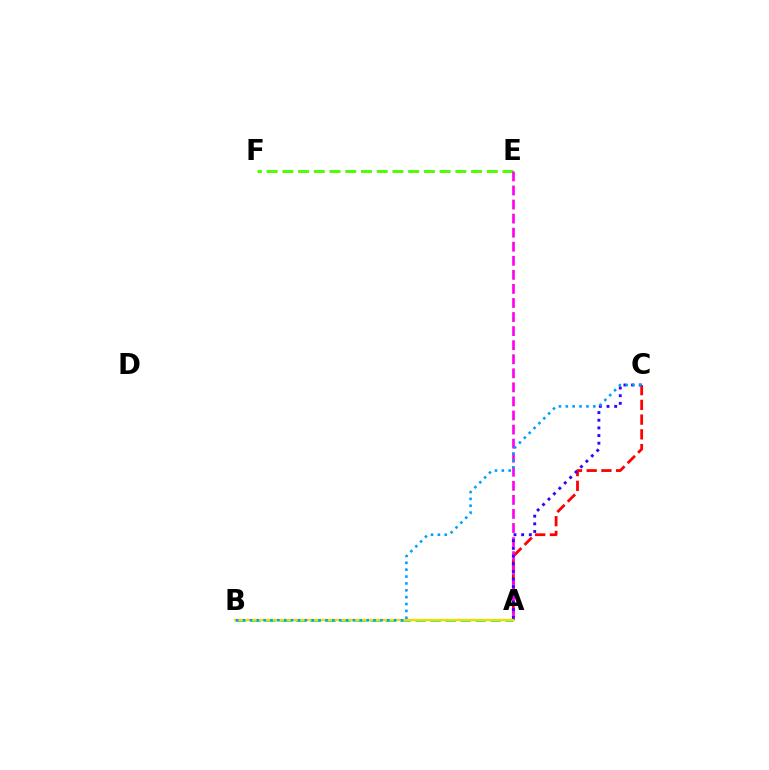{('A', 'B'): [{'color': '#00ff86', 'line_style': 'dashed', 'thickness': 2.04}, {'color': '#ffd500', 'line_style': 'solid', 'thickness': 1.66}], ('A', 'C'): [{'color': '#ff0000', 'line_style': 'dashed', 'thickness': 2.0}, {'color': '#3700ff', 'line_style': 'dotted', 'thickness': 2.08}], ('E', 'F'): [{'color': '#4fff00', 'line_style': 'dashed', 'thickness': 2.14}], ('A', 'E'): [{'color': '#ff00ed', 'line_style': 'dashed', 'thickness': 1.91}], ('B', 'C'): [{'color': '#009eff', 'line_style': 'dotted', 'thickness': 1.87}]}